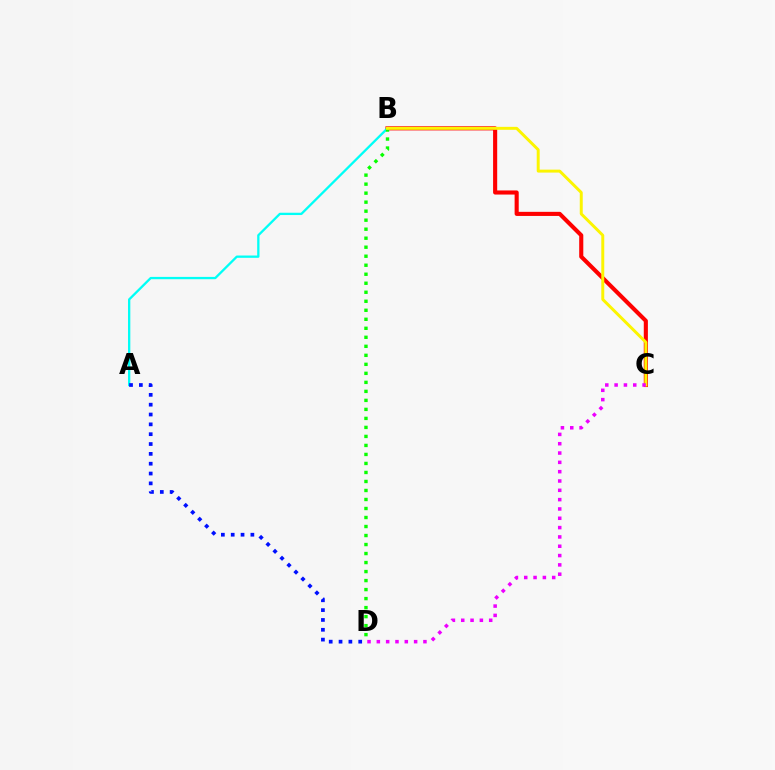{('B', 'C'): [{'color': '#ff0000', 'line_style': 'solid', 'thickness': 2.95}, {'color': '#fcf500', 'line_style': 'solid', 'thickness': 2.13}], ('A', 'B'): [{'color': '#00fff6', 'line_style': 'solid', 'thickness': 1.66}], ('B', 'D'): [{'color': '#08ff00', 'line_style': 'dotted', 'thickness': 2.45}], ('A', 'D'): [{'color': '#0010ff', 'line_style': 'dotted', 'thickness': 2.67}], ('C', 'D'): [{'color': '#ee00ff', 'line_style': 'dotted', 'thickness': 2.53}]}